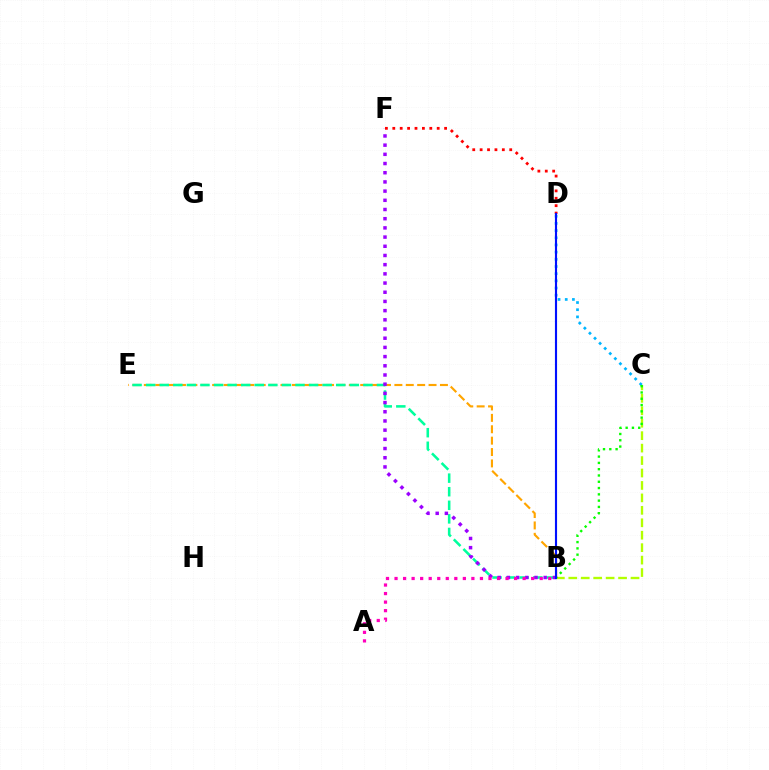{('B', 'E'): [{'color': '#ffa500', 'line_style': 'dashed', 'thickness': 1.55}, {'color': '#00ff9d', 'line_style': 'dashed', 'thickness': 1.84}], ('C', 'D'): [{'color': '#00b5ff', 'line_style': 'dotted', 'thickness': 1.95}], ('B', 'C'): [{'color': '#b3ff00', 'line_style': 'dashed', 'thickness': 1.69}, {'color': '#08ff00', 'line_style': 'dotted', 'thickness': 1.71}], ('B', 'F'): [{'color': '#9b00ff', 'line_style': 'dotted', 'thickness': 2.5}], ('D', 'F'): [{'color': '#ff0000', 'line_style': 'dotted', 'thickness': 2.01}], ('B', 'D'): [{'color': '#0010ff', 'line_style': 'solid', 'thickness': 1.54}], ('A', 'B'): [{'color': '#ff00bd', 'line_style': 'dotted', 'thickness': 2.32}]}